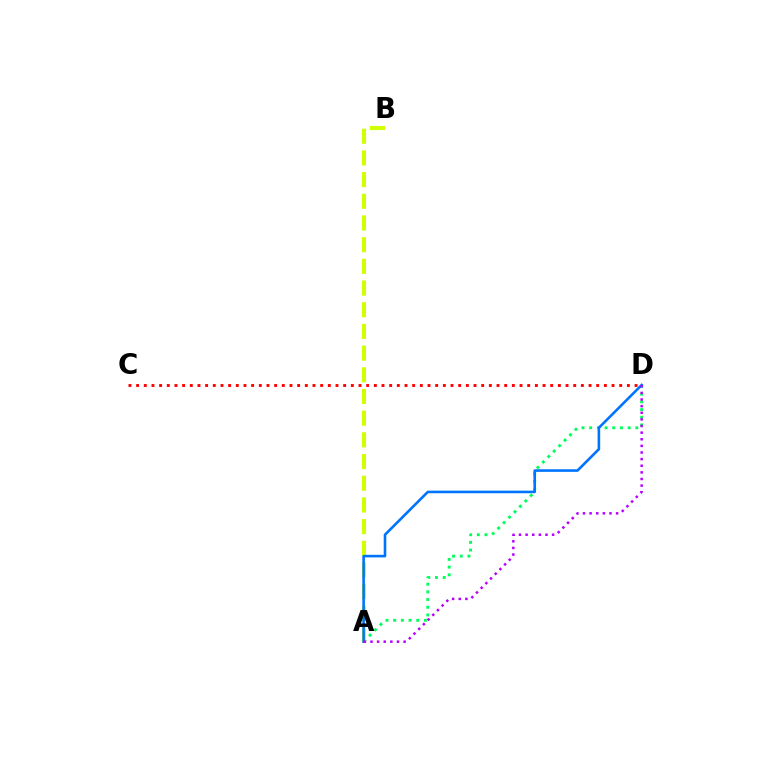{('A', 'D'): [{'color': '#00ff5c', 'line_style': 'dotted', 'thickness': 2.09}, {'color': '#0074ff', 'line_style': 'solid', 'thickness': 1.88}, {'color': '#b900ff', 'line_style': 'dotted', 'thickness': 1.8}], ('C', 'D'): [{'color': '#ff0000', 'line_style': 'dotted', 'thickness': 2.08}], ('A', 'B'): [{'color': '#d1ff00', 'line_style': 'dashed', 'thickness': 2.95}]}